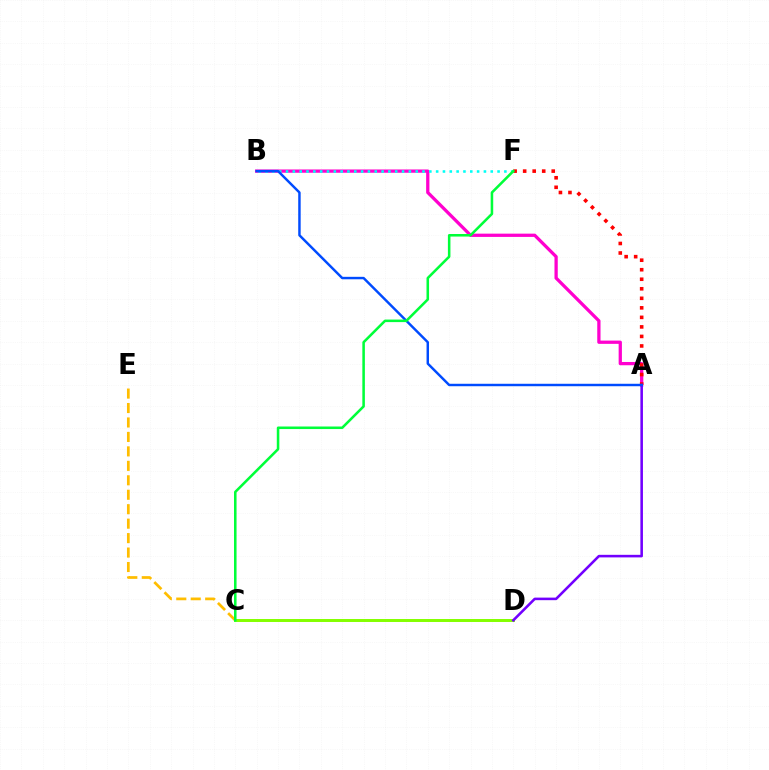{('A', 'B'): [{'color': '#ff00cf', 'line_style': 'solid', 'thickness': 2.35}, {'color': '#004bff', 'line_style': 'solid', 'thickness': 1.77}], ('A', 'F'): [{'color': '#ff0000', 'line_style': 'dotted', 'thickness': 2.59}], ('B', 'F'): [{'color': '#00fff6', 'line_style': 'dotted', 'thickness': 1.85}], ('C', 'E'): [{'color': '#ffbd00', 'line_style': 'dashed', 'thickness': 1.96}], ('C', 'D'): [{'color': '#84ff00', 'line_style': 'solid', 'thickness': 2.14}], ('A', 'D'): [{'color': '#7200ff', 'line_style': 'solid', 'thickness': 1.85}], ('C', 'F'): [{'color': '#00ff39', 'line_style': 'solid', 'thickness': 1.83}]}